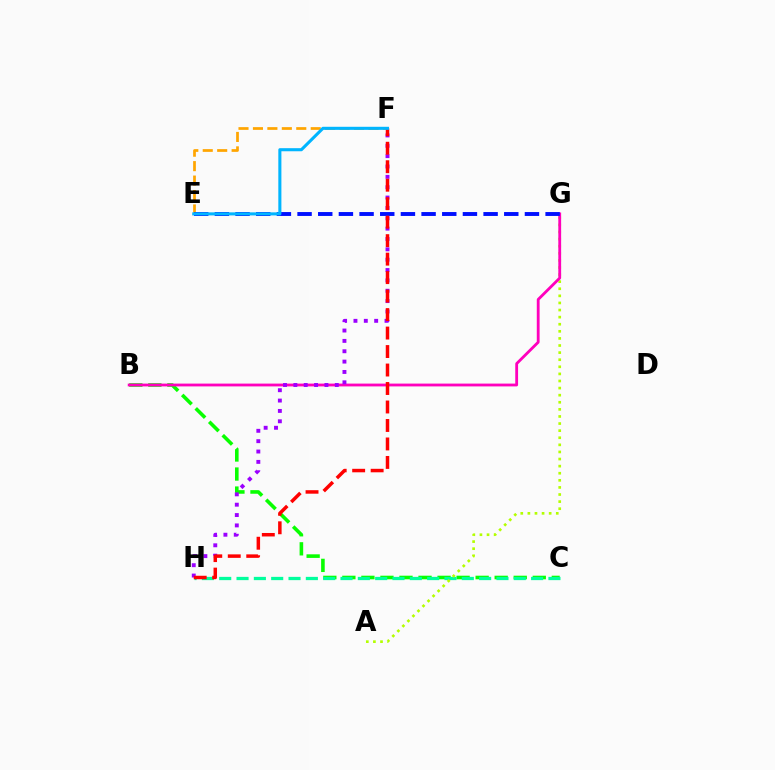{('B', 'C'): [{'color': '#08ff00', 'line_style': 'dashed', 'thickness': 2.59}], ('C', 'H'): [{'color': '#00ff9d', 'line_style': 'dashed', 'thickness': 2.35}], ('A', 'G'): [{'color': '#b3ff00', 'line_style': 'dotted', 'thickness': 1.93}], ('B', 'G'): [{'color': '#ff00bd', 'line_style': 'solid', 'thickness': 2.03}], ('F', 'H'): [{'color': '#9b00ff', 'line_style': 'dotted', 'thickness': 2.81}, {'color': '#ff0000', 'line_style': 'dashed', 'thickness': 2.51}], ('E', 'F'): [{'color': '#ffa500', 'line_style': 'dashed', 'thickness': 1.96}, {'color': '#00b5ff', 'line_style': 'solid', 'thickness': 2.22}], ('E', 'G'): [{'color': '#0010ff', 'line_style': 'dashed', 'thickness': 2.81}]}